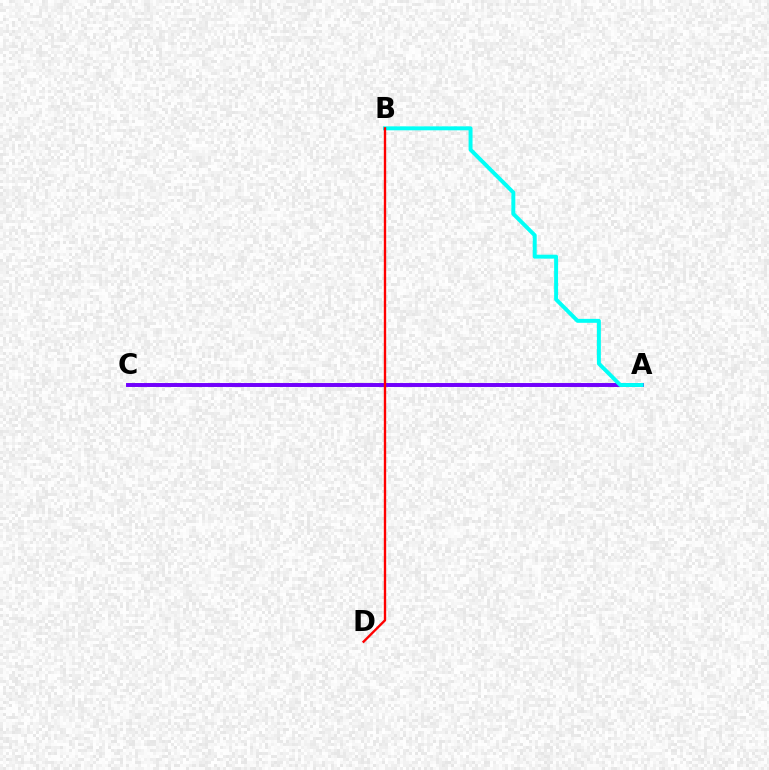{('A', 'C'): [{'color': '#84ff00', 'line_style': 'dashed', 'thickness': 2.73}, {'color': '#7200ff', 'line_style': 'solid', 'thickness': 2.82}], ('A', 'B'): [{'color': '#00fff6', 'line_style': 'solid', 'thickness': 2.84}], ('B', 'D'): [{'color': '#ff0000', 'line_style': 'solid', 'thickness': 1.7}]}